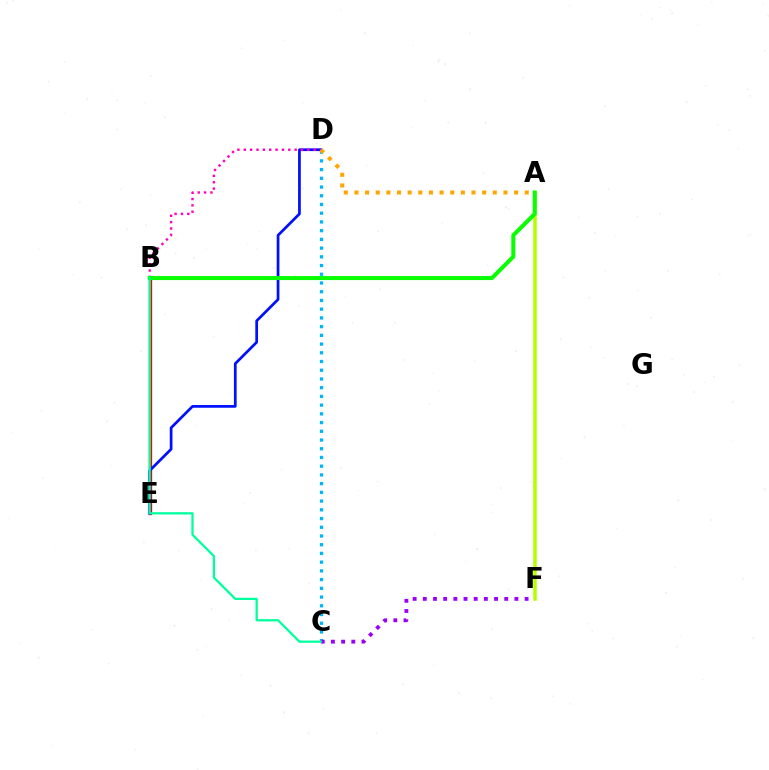{('C', 'D'): [{'color': '#00b5ff', 'line_style': 'dotted', 'thickness': 2.37}], ('B', 'E'): [{'color': '#ff0000', 'line_style': 'solid', 'thickness': 2.4}], ('A', 'F'): [{'color': '#b3ff00', 'line_style': 'solid', 'thickness': 2.53}], ('C', 'F'): [{'color': '#9b00ff', 'line_style': 'dotted', 'thickness': 2.77}], ('D', 'E'): [{'color': '#0010ff', 'line_style': 'solid', 'thickness': 1.96}], ('B', 'D'): [{'color': '#ff00bd', 'line_style': 'dotted', 'thickness': 1.73}], ('A', 'B'): [{'color': '#08ff00', 'line_style': 'solid', 'thickness': 2.89}], ('A', 'D'): [{'color': '#ffa500', 'line_style': 'dotted', 'thickness': 2.89}], ('B', 'C'): [{'color': '#00ff9d', 'line_style': 'solid', 'thickness': 1.64}]}